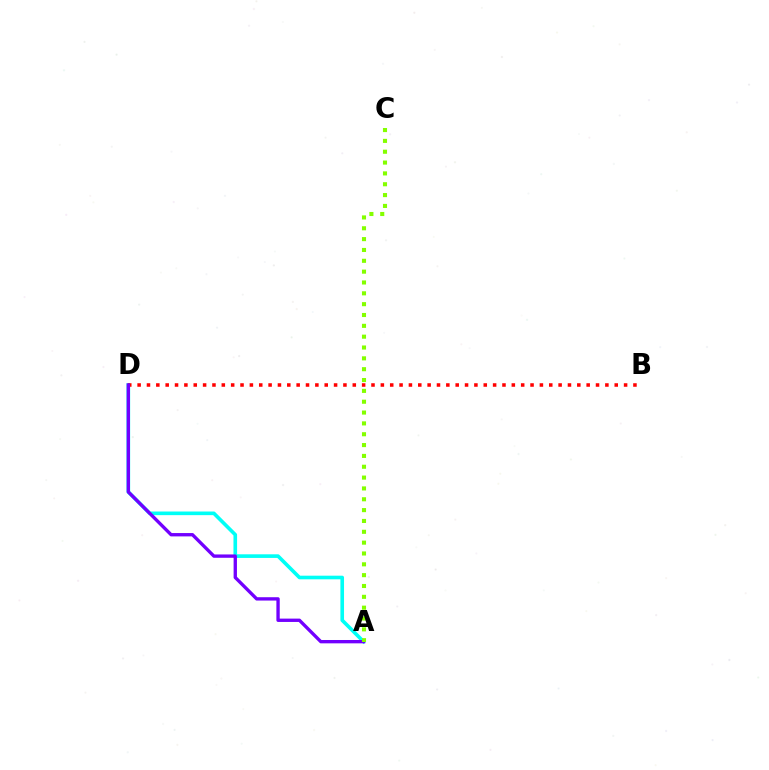{('A', 'D'): [{'color': '#00fff6', 'line_style': 'solid', 'thickness': 2.61}, {'color': '#7200ff', 'line_style': 'solid', 'thickness': 2.41}], ('B', 'D'): [{'color': '#ff0000', 'line_style': 'dotted', 'thickness': 2.54}], ('A', 'C'): [{'color': '#84ff00', 'line_style': 'dotted', 'thickness': 2.95}]}